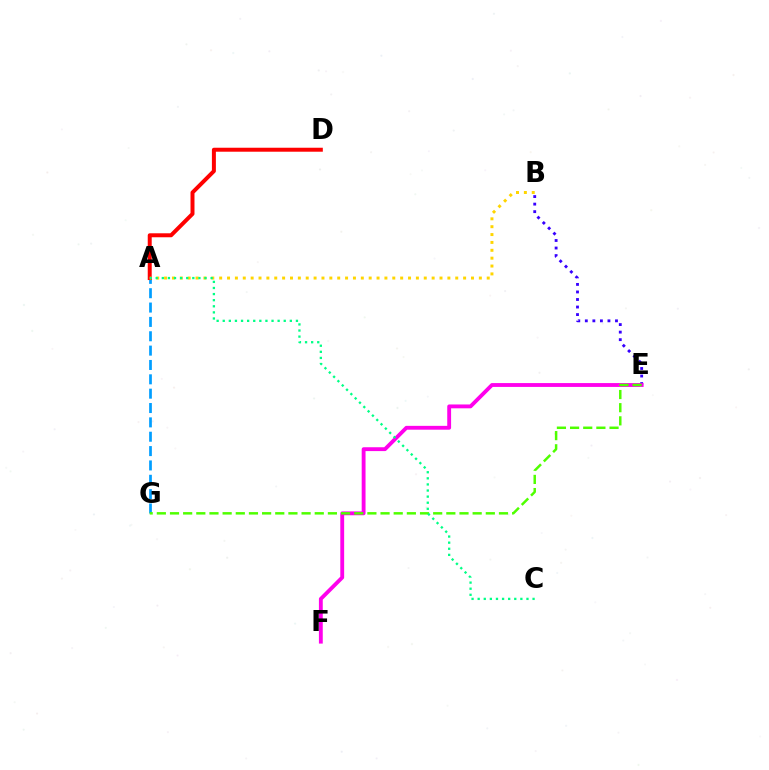{('A', 'G'): [{'color': '#009eff', 'line_style': 'dashed', 'thickness': 1.95}], ('A', 'D'): [{'color': '#ff0000', 'line_style': 'solid', 'thickness': 2.86}], ('A', 'B'): [{'color': '#ffd500', 'line_style': 'dotted', 'thickness': 2.14}], ('B', 'E'): [{'color': '#3700ff', 'line_style': 'dotted', 'thickness': 2.05}], ('E', 'F'): [{'color': '#ff00ed', 'line_style': 'solid', 'thickness': 2.77}], ('E', 'G'): [{'color': '#4fff00', 'line_style': 'dashed', 'thickness': 1.79}], ('A', 'C'): [{'color': '#00ff86', 'line_style': 'dotted', 'thickness': 1.66}]}